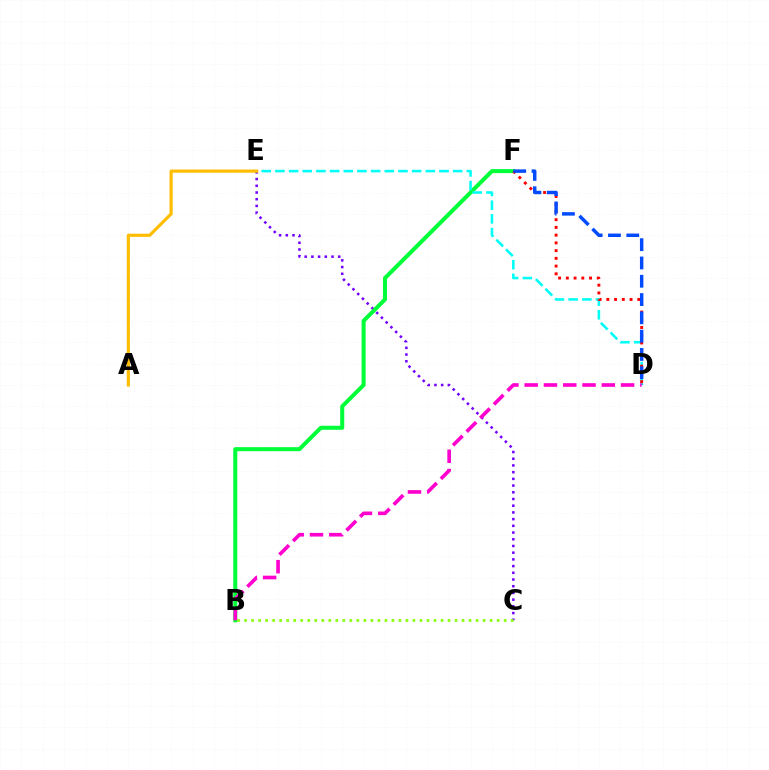{('C', 'E'): [{'color': '#7200ff', 'line_style': 'dotted', 'thickness': 1.82}], ('B', 'F'): [{'color': '#00ff39', 'line_style': 'solid', 'thickness': 2.9}], ('D', 'E'): [{'color': '#00fff6', 'line_style': 'dashed', 'thickness': 1.86}], ('D', 'F'): [{'color': '#ff0000', 'line_style': 'dotted', 'thickness': 2.1}, {'color': '#004bff', 'line_style': 'dashed', 'thickness': 2.49}], ('B', 'C'): [{'color': '#84ff00', 'line_style': 'dotted', 'thickness': 1.91}], ('B', 'D'): [{'color': '#ff00cf', 'line_style': 'dashed', 'thickness': 2.62}], ('A', 'E'): [{'color': '#ffbd00', 'line_style': 'solid', 'thickness': 2.27}]}